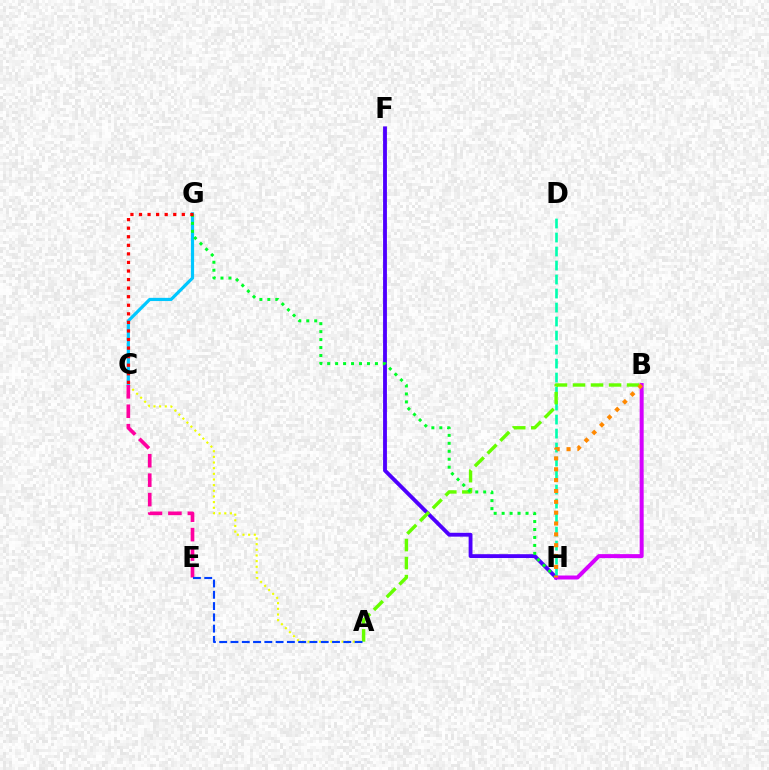{('A', 'C'): [{'color': '#eeff00', 'line_style': 'dotted', 'thickness': 1.54}], ('F', 'H'): [{'color': '#4f00ff', 'line_style': 'solid', 'thickness': 2.77}], ('C', 'G'): [{'color': '#00c7ff', 'line_style': 'solid', 'thickness': 2.3}, {'color': '#ff0000', 'line_style': 'dotted', 'thickness': 2.33}], ('D', 'H'): [{'color': '#00ffaf', 'line_style': 'dashed', 'thickness': 1.9}], ('A', 'B'): [{'color': '#66ff00', 'line_style': 'dashed', 'thickness': 2.45}], ('G', 'H'): [{'color': '#00ff27', 'line_style': 'dotted', 'thickness': 2.16}], ('C', 'E'): [{'color': '#ff00a0', 'line_style': 'dashed', 'thickness': 2.64}], ('B', 'H'): [{'color': '#d600ff', 'line_style': 'solid', 'thickness': 2.87}, {'color': '#ff8800', 'line_style': 'dotted', 'thickness': 2.95}], ('A', 'E'): [{'color': '#003fff', 'line_style': 'dashed', 'thickness': 1.53}]}